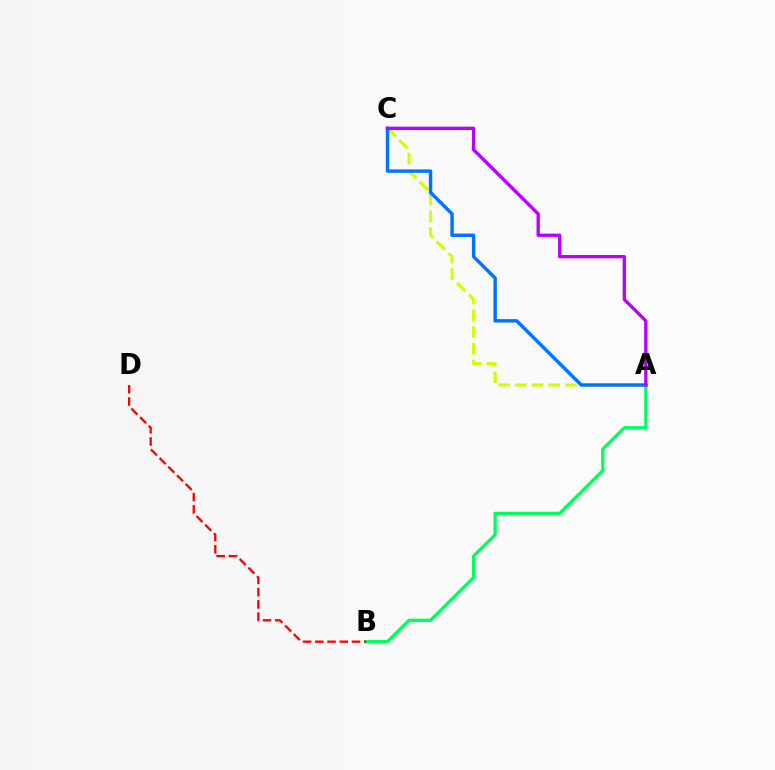{('A', 'C'): [{'color': '#d1ff00', 'line_style': 'dashed', 'thickness': 2.27}, {'color': '#0074ff', 'line_style': 'solid', 'thickness': 2.47}, {'color': '#b900ff', 'line_style': 'solid', 'thickness': 2.38}], ('A', 'B'): [{'color': '#00ff5c', 'line_style': 'solid', 'thickness': 2.36}], ('B', 'D'): [{'color': '#ff0000', 'line_style': 'dashed', 'thickness': 1.66}]}